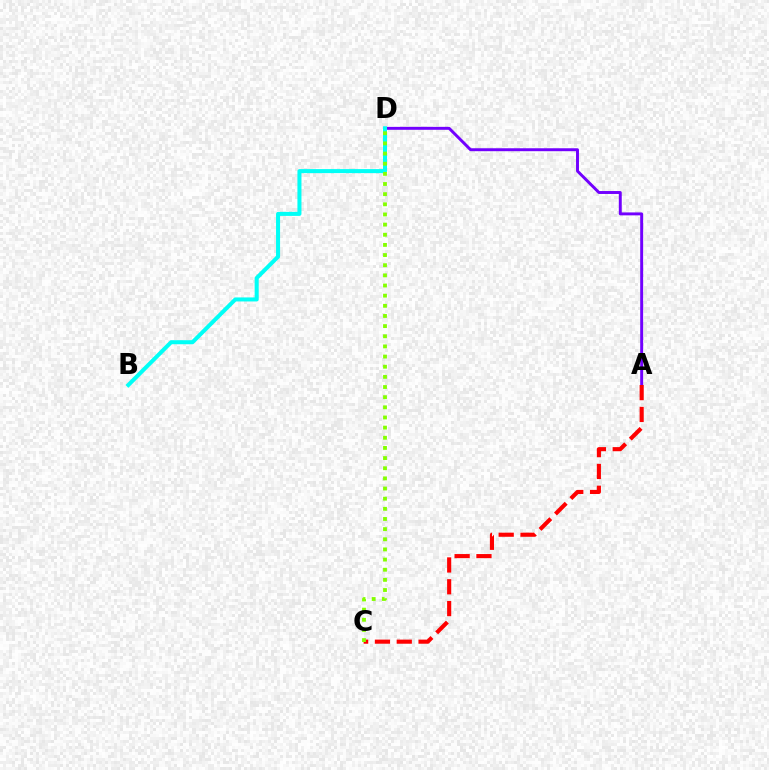{('A', 'D'): [{'color': '#7200ff', 'line_style': 'solid', 'thickness': 2.11}], ('B', 'D'): [{'color': '#00fff6', 'line_style': 'solid', 'thickness': 2.9}], ('A', 'C'): [{'color': '#ff0000', 'line_style': 'dashed', 'thickness': 2.96}], ('C', 'D'): [{'color': '#84ff00', 'line_style': 'dotted', 'thickness': 2.76}]}